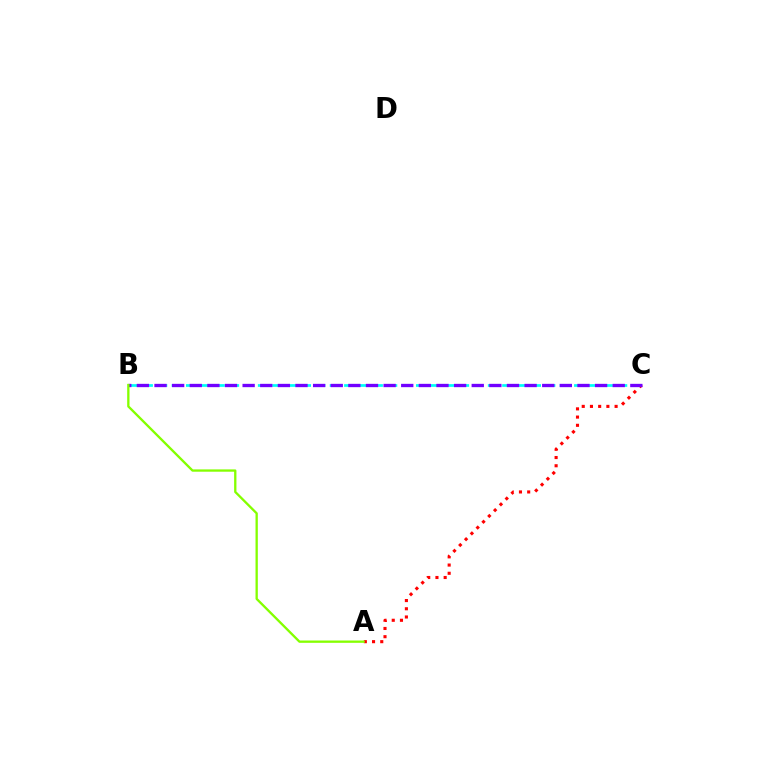{('A', 'C'): [{'color': '#ff0000', 'line_style': 'dotted', 'thickness': 2.23}], ('B', 'C'): [{'color': '#00fff6', 'line_style': 'dashed', 'thickness': 1.95}, {'color': '#7200ff', 'line_style': 'dashed', 'thickness': 2.39}], ('A', 'B'): [{'color': '#84ff00', 'line_style': 'solid', 'thickness': 1.67}]}